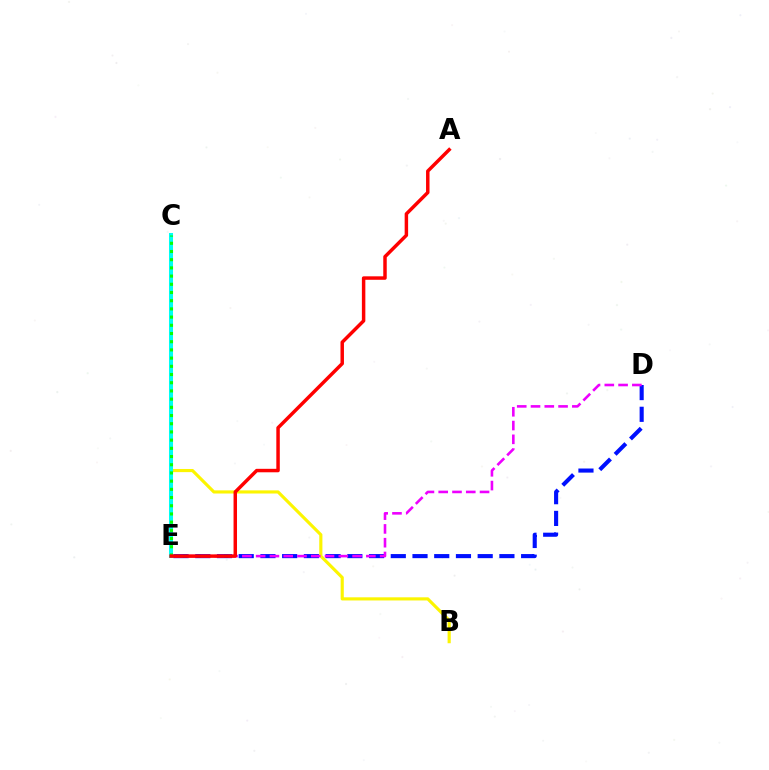{('D', 'E'): [{'color': '#0010ff', 'line_style': 'dashed', 'thickness': 2.95}, {'color': '#ee00ff', 'line_style': 'dashed', 'thickness': 1.87}], ('B', 'C'): [{'color': '#fcf500', 'line_style': 'solid', 'thickness': 2.26}], ('C', 'E'): [{'color': '#00fff6', 'line_style': 'solid', 'thickness': 2.9}, {'color': '#08ff00', 'line_style': 'dotted', 'thickness': 2.23}], ('A', 'E'): [{'color': '#ff0000', 'line_style': 'solid', 'thickness': 2.5}]}